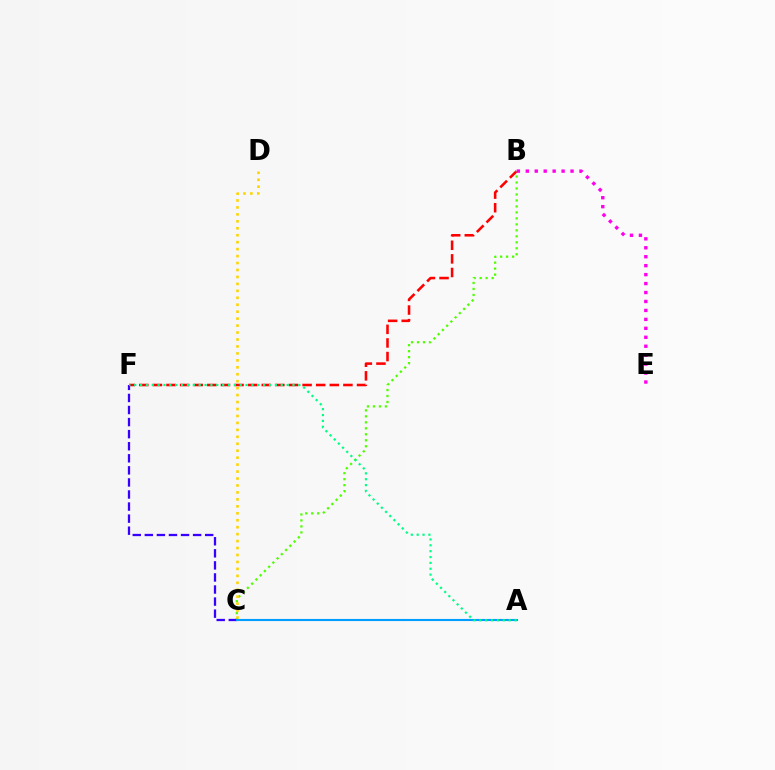{('B', 'F'): [{'color': '#ff0000', 'line_style': 'dashed', 'thickness': 1.85}], ('B', 'C'): [{'color': '#4fff00', 'line_style': 'dotted', 'thickness': 1.62}], ('C', 'F'): [{'color': '#3700ff', 'line_style': 'dashed', 'thickness': 1.64}], ('C', 'D'): [{'color': '#ffd500', 'line_style': 'dotted', 'thickness': 1.89}], ('A', 'C'): [{'color': '#009eff', 'line_style': 'solid', 'thickness': 1.53}], ('A', 'F'): [{'color': '#00ff86', 'line_style': 'dotted', 'thickness': 1.59}], ('B', 'E'): [{'color': '#ff00ed', 'line_style': 'dotted', 'thickness': 2.43}]}